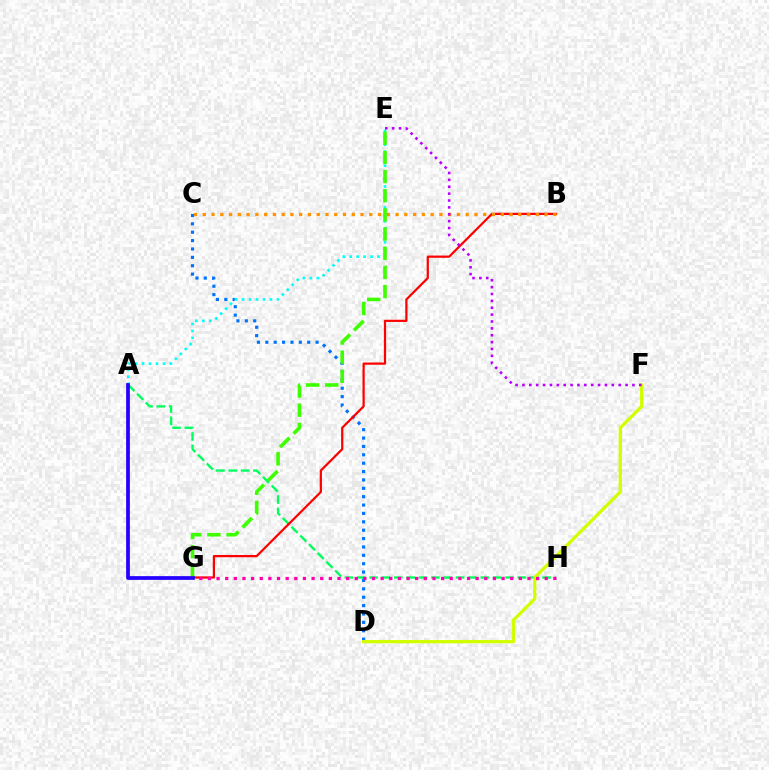{('A', 'H'): [{'color': '#00ff5c', 'line_style': 'dashed', 'thickness': 1.68}], ('C', 'D'): [{'color': '#0074ff', 'line_style': 'dotted', 'thickness': 2.28}], ('D', 'F'): [{'color': '#d1ff00', 'line_style': 'solid', 'thickness': 2.35}], ('B', 'G'): [{'color': '#ff0000', 'line_style': 'solid', 'thickness': 1.6}], ('A', 'E'): [{'color': '#00fff6', 'line_style': 'dotted', 'thickness': 1.89}], ('B', 'C'): [{'color': '#ff9400', 'line_style': 'dotted', 'thickness': 2.38}], ('E', 'G'): [{'color': '#3dff00', 'line_style': 'dashed', 'thickness': 2.6}], ('E', 'F'): [{'color': '#b900ff', 'line_style': 'dotted', 'thickness': 1.87}], ('G', 'H'): [{'color': '#ff00ac', 'line_style': 'dotted', 'thickness': 2.35}], ('A', 'G'): [{'color': '#2500ff', 'line_style': 'solid', 'thickness': 2.69}]}